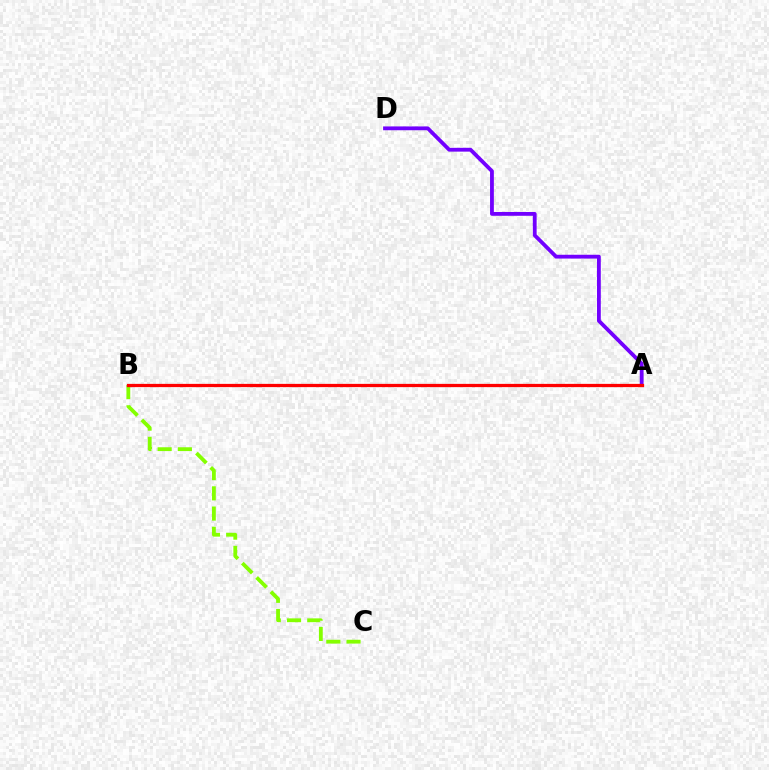{('A', 'D'): [{'color': '#7200ff', 'line_style': 'solid', 'thickness': 2.74}], ('A', 'B'): [{'color': '#00fff6', 'line_style': 'solid', 'thickness': 2.09}, {'color': '#ff0000', 'line_style': 'solid', 'thickness': 2.34}], ('B', 'C'): [{'color': '#84ff00', 'line_style': 'dashed', 'thickness': 2.75}]}